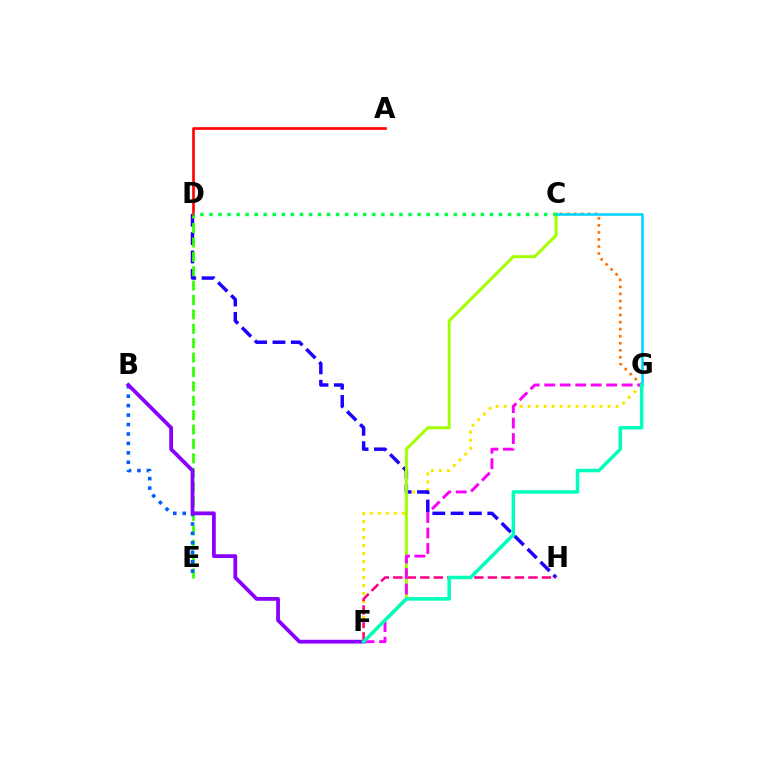{('F', 'G'): [{'color': '#ffe600', 'line_style': 'dotted', 'thickness': 2.17}, {'color': '#fa00f9', 'line_style': 'dashed', 'thickness': 2.1}, {'color': '#00ffbb', 'line_style': 'solid', 'thickness': 2.53}], ('D', 'H'): [{'color': '#1900ff', 'line_style': 'dashed', 'thickness': 2.49}], ('D', 'E'): [{'color': '#31ff00', 'line_style': 'dashed', 'thickness': 1.96}], ('F', 'H'): [{'color': '#ff0088', 'line_style': 'dashed', 'thickness': 1.84}], ('A', 'D'): [{'color': '#ff0000', 'line_style': 'solid', 'thickness': 1.9}], ('C', 'G'): [{'color': '#ff7000', 'line_style': 'dotted', 'thickness': 1.91}, {'color': '#00d3ff', 'line_style': 'solid', 'thickness': 1.86}], ('B', 'E'): [{'color': '#005dff', 'line_style': 'dotted', 'thickness': 2.56}], ('C', 'F'): [{'color': '#a2ff00', 'line_style': 'solid', 'thickness': 2.14}], ('C', 'D'): [{'color': '#00ff45', 'line_style': 'dotted', 'thickness': 2.46}], ('B', 'F'): [{'color': '#8a00ff', 'line_style': 'solid', 'thickness': 2.72}]}